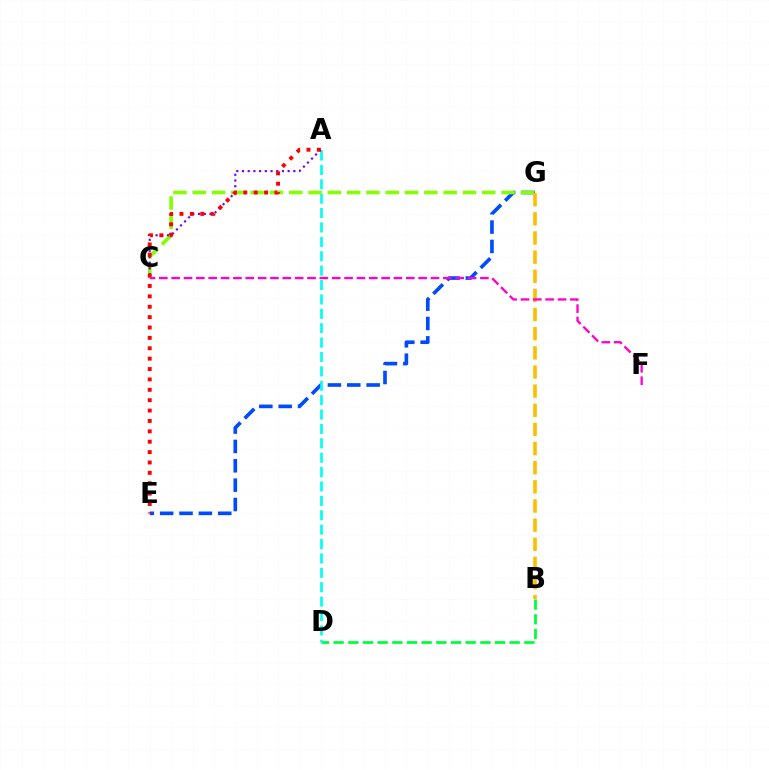{('E', 'G'): [{'color': '#004bff', 'line_style': 'dashed', 'thickness': 2.63}], ('B', 'D'): [{'color': '#00ff39', 'line_style': 'dashed', 'thickness': 1.99}], ('A', 'D'): [{'color': '#00fff6', 'line_style': 'dashed', 'thickness': 1.95}], ('C', 'G'): [{'color': '#84ff00', 'line_style': 'dashed', 'thickness': 2.62}], ('A', 'C'): [{'color': '#7200ff', 'line_style': 'dotted', 'thickness': 1.55}], ('B', 'G'): [{'color': '#ffbd00', 'line_style': 'dashed', 'thickness': 2.6}], ('A', 'E'): [{'color': '#ff0000', 'line_style': 'dotted', 'thickness': 2.82}], ('C', 'F'): [{'color': '#ff00cf', 'line_style': 'dashed', 'thickness': 1.68}]}